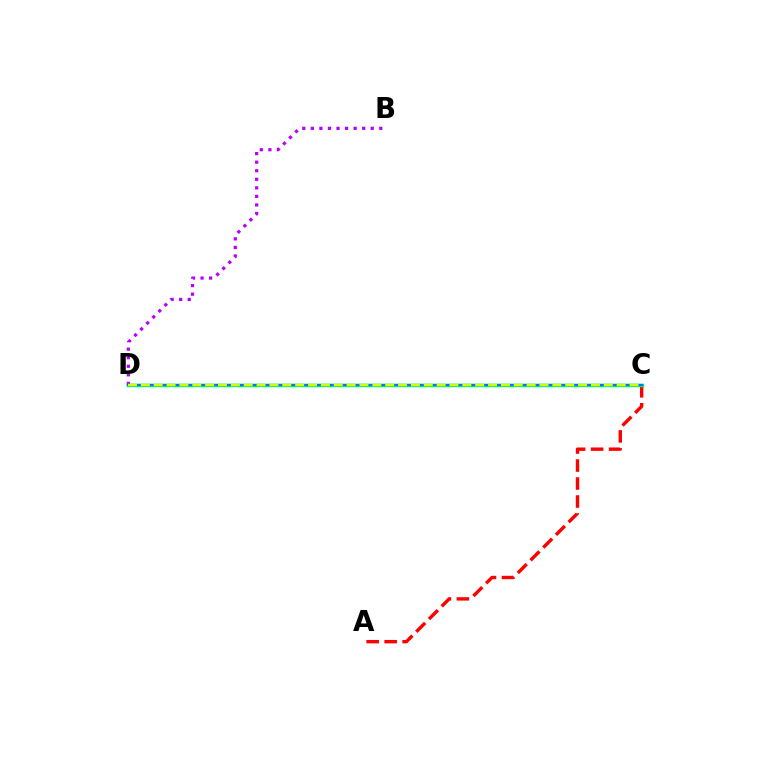{('A', 'C'): [{'color': '#ff0000', 'line_style': 'dashed', 'thickness': 2.44}], ('C', 'D'): [{'color': '#00ff5c', 'line_style': 'solid', 'thickness': 2.47}, {'color': '#0074ff', 'line_style': 'solid', 'thickness': 1.67}, {'color': '#d1ff00', 'line_style': 'dashed', 'thickness': 1.75}], ('B', 'D'): [{'color': '#b900ff', 'line_style': 'dotted', 'thickness': 2.32}]}